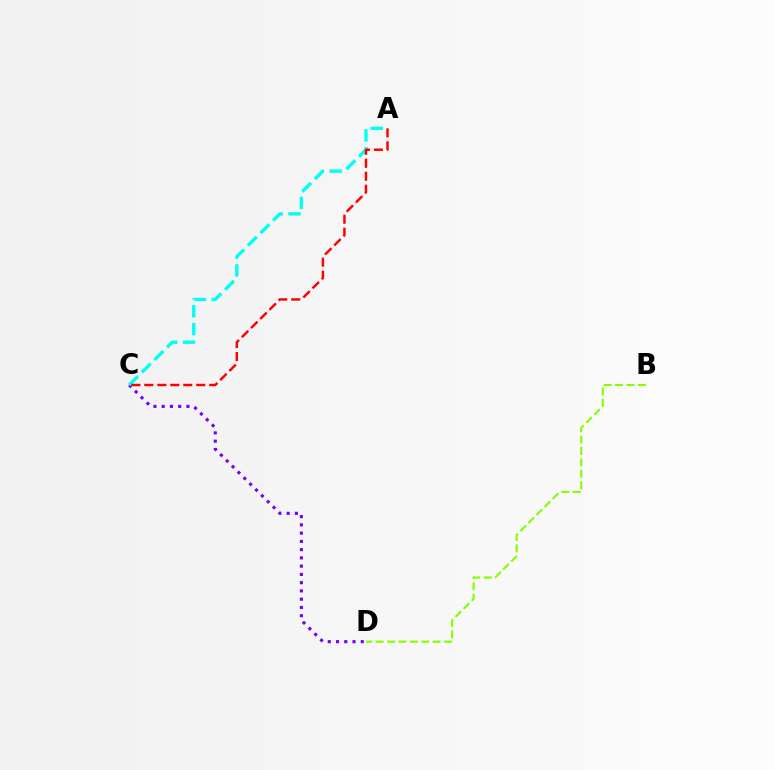{('C', 'D'): [{'color': '#7200ff', 'line_style': 'dotted', 'thickness': 2.24}], ('B', 'D'): [{'color': '#84ff00', 'line_style': 'dashed', 'thickness': 1.55}], ('A', 'C'): [{'color': '#00fff6', 'line_style': 'dashed', 'thickness': 2.42}, {'color': '#ff0000', 'line_style': 'dashed', 'thickness': 1.76}]}